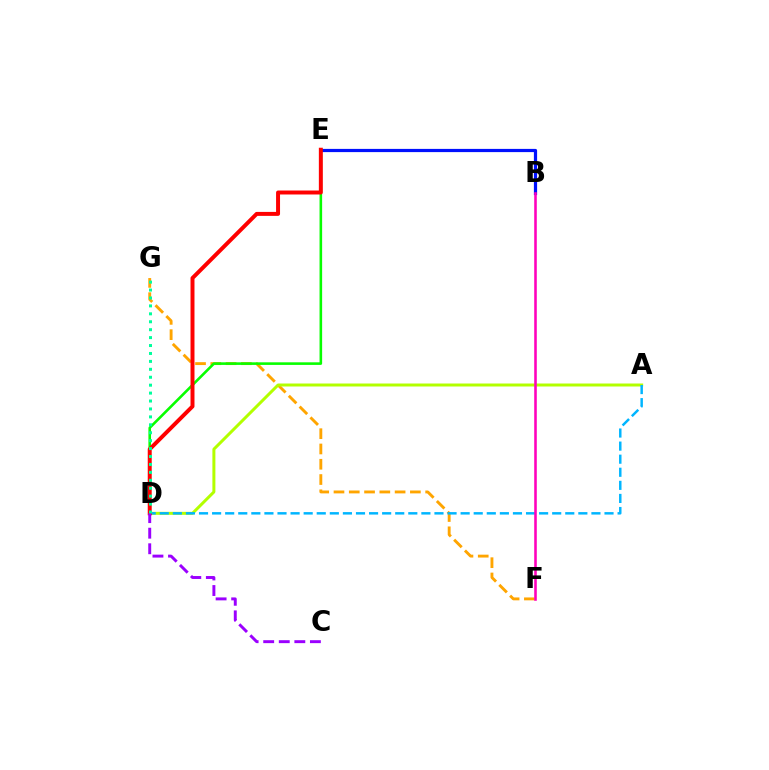{('F', 'G'): [{'color': '#ffa500', 'line_style': 'dashed', 'thickness': 2.08}], ('B', 'E'): [{'color': '#0010ff', 'line_style': 'solid', 'thickness': 2.31}], ('D', 'E'): [{'color': '#08ff00', 'line_style': 'solid', 'thickness': 1.87}, {'color': '#ff0000', 'line_style': 'solid', 'thickness': 2.86}], ('A', 'D'): [{'color': '#b3ff00', 'line_style': 'solid', 'thickness': 2.15}, {'color': '#00b5ff', 'line_style': 'dashed', 'thickness': 1.78}], ('B', 'F'): [{'color': '#ff00bd', 'line_style': 'solid', 'thickness': 1.85}], ('C', 'D'): [{'color': '#9b00ff', 'line_style': 'dashed', 'thickness': 2.11}], ('D', 'G'): [{'color': '#00ff9d', 'line_style': 'dotted', 'thickness': 2.15}]}